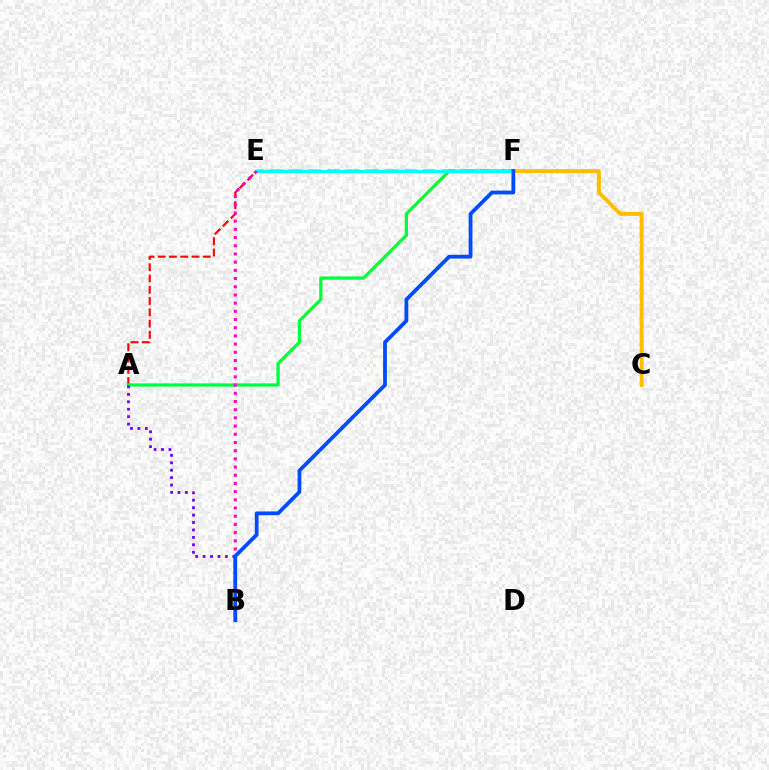{('E', 'F'): [{'color': '#84ff00', 'line_style': 'dashed', 'thickness': 2.61}, {'color': '#00fff6', 'line_style': 'solid', 'thickness': 2.31}], ('A', 'E'): [{'color': '#ff0000', 'line_style': 'dashed', 'thickness': 1.53}], ('A', 'F'): [{'color': '#00ff39', 'line_style': 'solid', 'thickness': 2.33}], ('C', 'F'): [{'color': '#ffbd00', 'line_style': 'solid', 'thickness': 2.83}], ('A', 'B'): [{'color': '#7200ff', 'line_style': 'dotted', 'thickness': 2.02}], ('B', 'E'): [{'color': '#ff00cf', 'line_style': 'dotted', 'thickness': 2.23}], ('B', 'F'): [{'color': '#004bff', 'line_style': 'solid', 'thickness': 2.72}]}